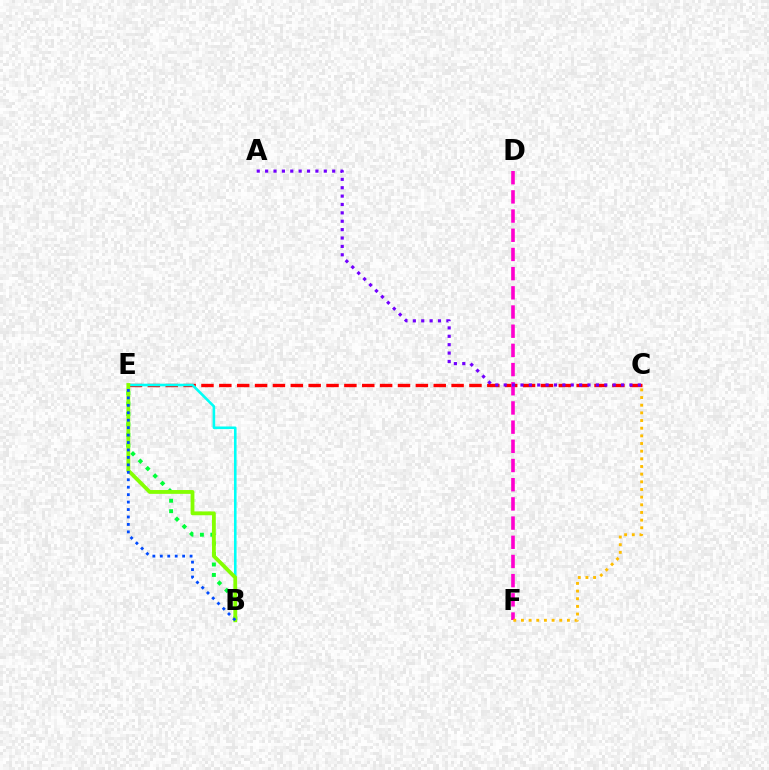{('C', 'E'): [{'color': '#ff0000', 'line_style': 'dashed', 'thickness': 2.43}], ('B', 'E'): [{'color': '#00ff39', 'line_style': 'dotted', 'thickness': 2.84}, {'color': '#00fff6', 'line_style': 'solid', 'thickness': 1.86}, {'color': '#84ff00', 'line_style': 'solid', 'thickness': 2.75}, {'color': '#004bff', 'line_style': 'dotted', 'thickness': 2.02}], ('D', 'F'): [{'color': '#ff00cf', 'line_style': 'dashed', 'thickness': 2.61}], ('C', 'F'): [{'color': '#ffbd00', 'line_style': 'dotted', 'thickness': 2.08}], ('A', 'C'): [{'color': '#7200ff', 'line_style': 'dotted', 'thickness': 2.28}]}